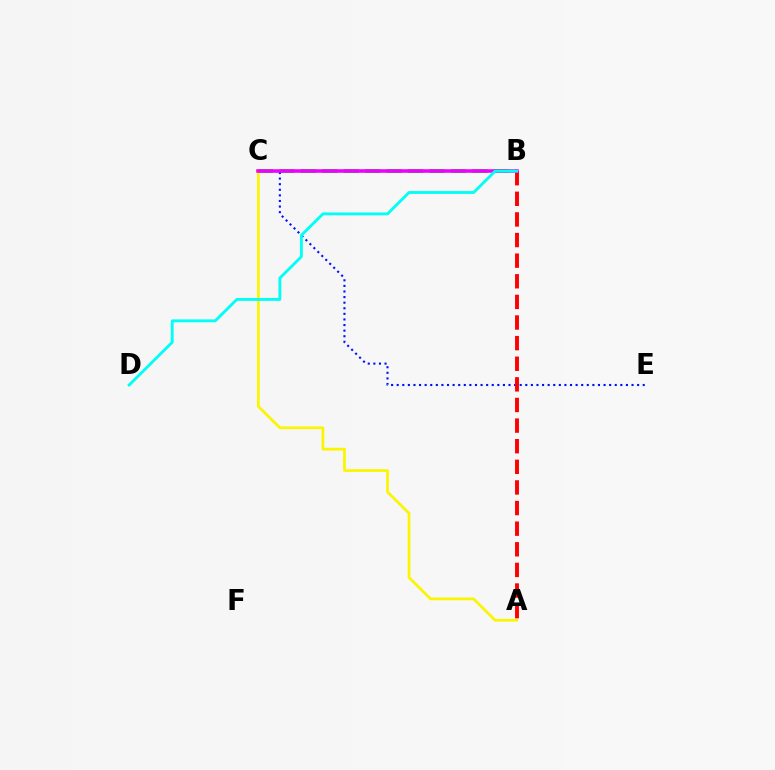{('B', 'C'): [{'color': '#08ff00', 'line_style': 'dashed', 'thickness': 2.91}, {'color': '#ee00ff', 'line_style': 'solid', 'thickness': 2.57}], ('A', 'C'): [{'color': '#fcf500', 'line_style': 'solid', 'thickness': 1.96}], ('C', 'E'): [{'color': '#0010ff', 'line_style': 'dotted', 'thickness': 1.52}], ('A', 'B'): [{'color': '#ff0000', 'line_style': 'dashed', 'thickness': 2.8}], ('B', 'D'): [{'color': '#00fff6', 'line_style': 'solid', 'thickness': 2.06}]}